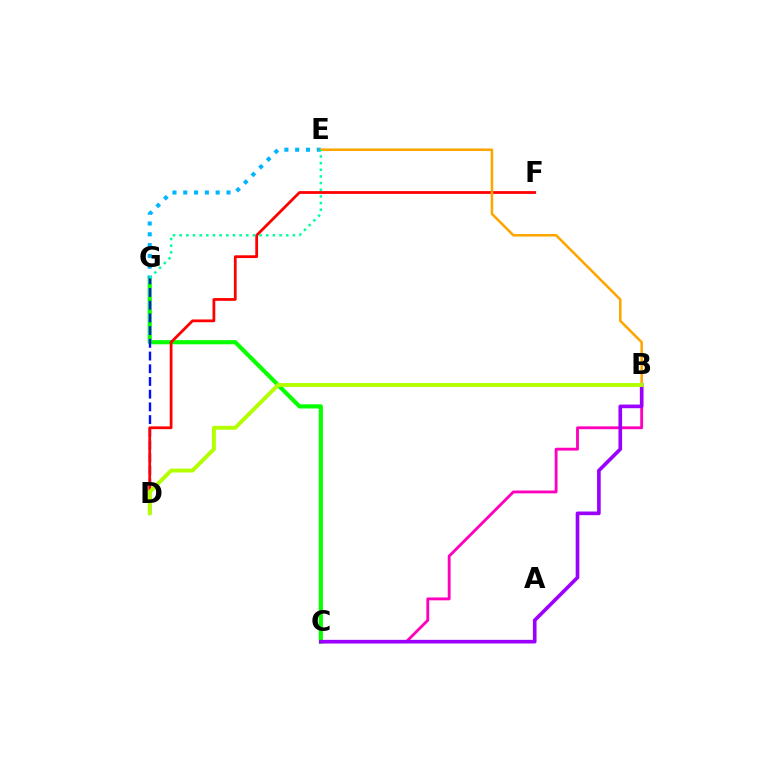{('B', 'C'): [{'color': '#ff00bd', 'line_style': 'solid', 'thickness': 2.05}, {'color': '#9b00ff', 'line_style': 'solid', 'thickness': 2.62}], ('C', 'G'): [{'color': '#08ff00', 'line_style': 'solid', 'thickness': 2.99}], ('E', 'G'): [{'color': '#00b5ff', 'line_style': 'dotted', 'thickness': 2.94}, {'color': '#00ff9d', 'line_style': 'dotted', 'thickness': 1.81}], ('D', 'G'): [{'color': '#0010ff', 'line_style': 'dashed', 'thickness': 1.73}], ('D', 'F'): [{'color': '#ff0000', 'line_style': 'solid', 'thickness': 1.99}], ('B', 'E'): [{'color': '#ffa500', 'line_style': 'solid', 'thickness': 1.83}], ('B', 'D'): [{'color': '#b3ff00', 'line_style': 'solid', 'thickness': 2.81}]}